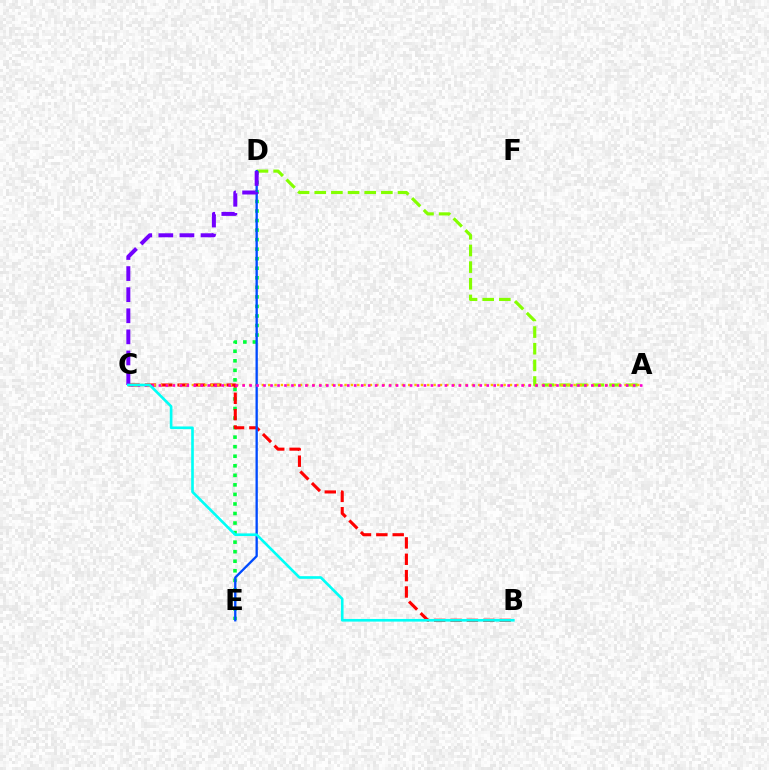{('A', 'D'): [{'color': '#84ff00', 'line_style': 'dashed', 'thickness': 2.26}], ('D', 'E'): [{'color': '#00ff39', 'line_style': 'dotted', 'thickness': 2.59}, {'color': '#004bff', 'line_style': 'solid', 'thickness': 1.67}], ('B', 'C'): [{'color': '#ff0000', 'line_style': 'dashed', 'thickness': 2.22}, {'color': '#00fff6', 'line_style': 'solid', 'thickness': 1.9}], ('A', 'C'): [{'color': '#ffbd00', 'line_style': 'dotted', 'thickness': 1.73}, {'color': '#ff00cf', 'line_style': 'dotted', 'thickness': 1.89}], ('C', 'D'): [{'color': '#7200ff', 'line_style': 'dashed', 'thickness': 2.87}]}